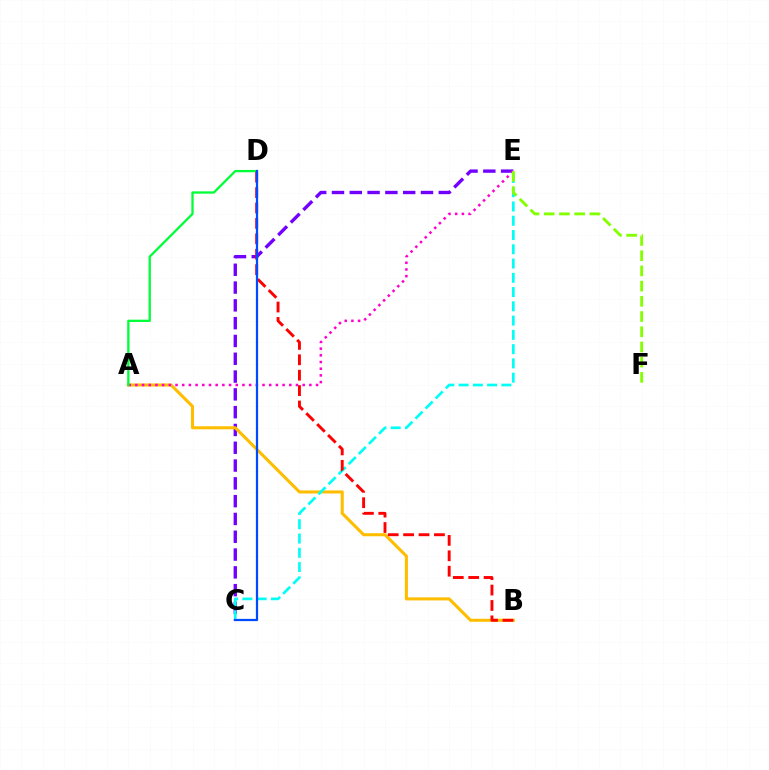{('C', 'E'): [{'color': '#7200ff', 'line_style': 'dashed', 'thickness': 2.42}, {'color': '#00fff6', 'line_style': 'dashed', 'thickness': 1.94}], ('A', 'B'): [{'color': '#ffbd00', 'line_style': 'solid', 'thickness': 2.21}], ('A', 'E'): [{'color': '#ff00cf', 'line_style': 'dotted', 'thickness': 1.82}], ('A', 'D'): [{'color': '#00ff39', 'line_style': 'solid', 'thickness': 1.66}], ('B', 'D'): [{'color': '#ff0000', 'line_style': 'dashed', 'thickness': 2.09}], ('C', 'D'): [{'color': '#004bff', 'line_style': 'solid', 'thickness': 1.61}], ('E', 'F'): [{'color': '#84ff00', 'line_style': 'dashed', 'thickness': 2.07}]}